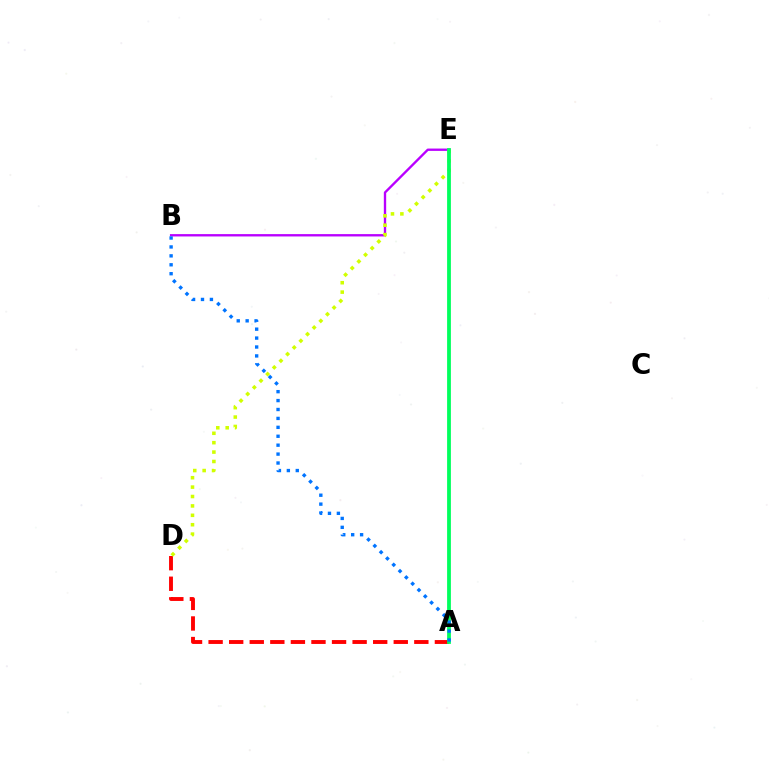{('B', 'E'): [{'color': '#b900ff', 'line_style': 'solid', 'thickness': 1.69}], ('A', 'D'): [{'color': '#ff0000', 'line_style': 'dashed', 'thickness': 2.79}], ('D', 'E'): [{'color': '#d1ff00', 'line_style': 'dotted', 'thickness': 2.55}], ('A', 'E'): [{'color': '#00ff5c', 'line_style': 'solid', 'thickness': 2.73}], ('A', 'B'): [{'color': '#0074ff', 'line_style': 'dotted', 'thickness': 2.42}]}